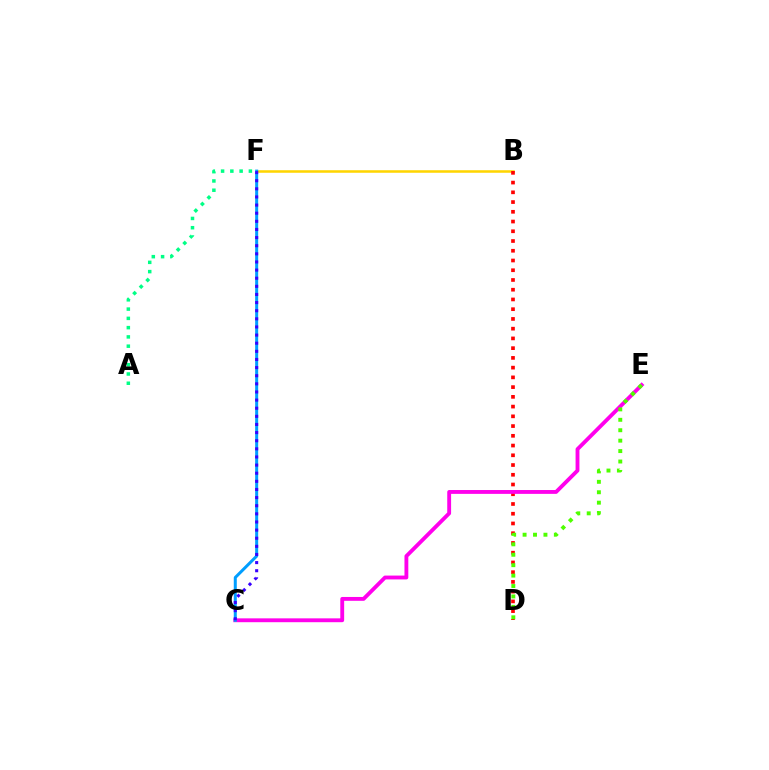{('B', 'F'): [{'color': '#ffd500', 'line_style': 'solid', 'thickness': 1.83}], ('B', 'D'): [{'color': '#ff0000', 'line_style': 'dotted', 'thickness': 2.65}], ('C', 'E'): [{'color': '#ff00ed', 'line_style': 'solid', 'thickness': 2.77}], ('A', 'F'): [{'color': '#00ff86', 'line_style': 'dotted', 'thickness': 2.52}], ('D', 'E'): [{'color': '#4fff00', 'line_style': 'dotted', 'thickness': 2.83}], ('C', 'F'): [{'color': '#009eff', 'line_style': 'solid', 'thickness': 2.17}, {'color': '#3700ff', 'line_style': 'dotted', 'thickness': 2.21}]}